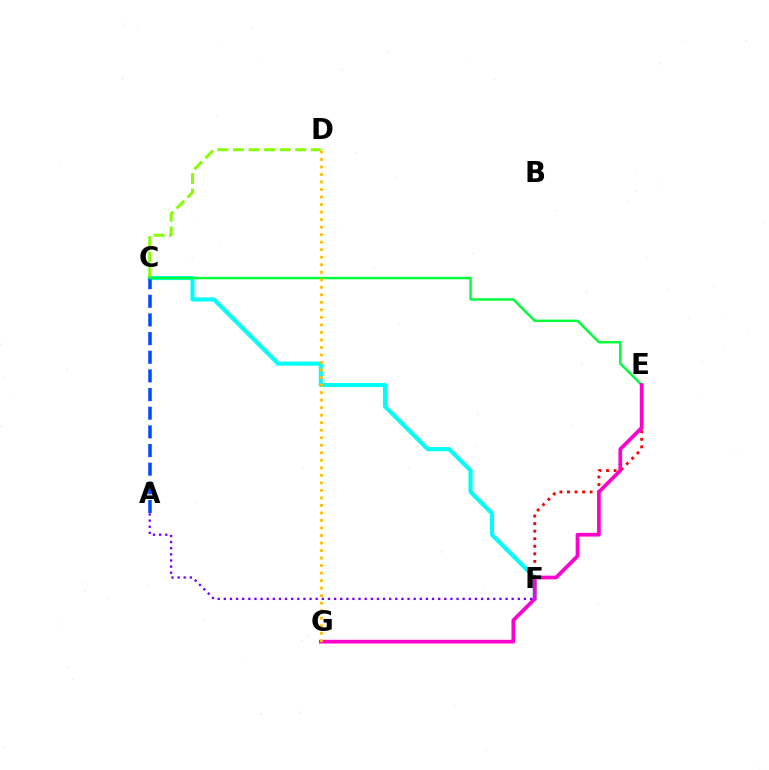{('C', 'F'): [{'color': '#00fff6', 'line_style': 'solid', 'thickness': 2.96}], ('A', 'C'): [{'color': '#004bff', 'line_style': 'dashed', 'thickness': 2.53}], ('E', 'F'): [{'color': '#ff0000', 'line_style': 'dotted', 'thickness': 2.05}], ('C', 'D'): [{'color': '#84ff00', 'line_style': 'dashed', 'thickness': 2.11}], ('C', 'E'): [{'color': '#00ff39', 'line_style': 'solid', 'thickness': 1.76}], ('E', 'G'): [{'color': '#ff00cf', 'line_style': 'solid', 'thickness': 2.67}], ('A', 'F'): [{'color': '#7200ff', 'line_style': 'dotted', 'thickness': 1.66}], ('D', 'G'): [{'color': '#ffbd00', 'line_style': 'dotted', 'thickness': 2.04}]}